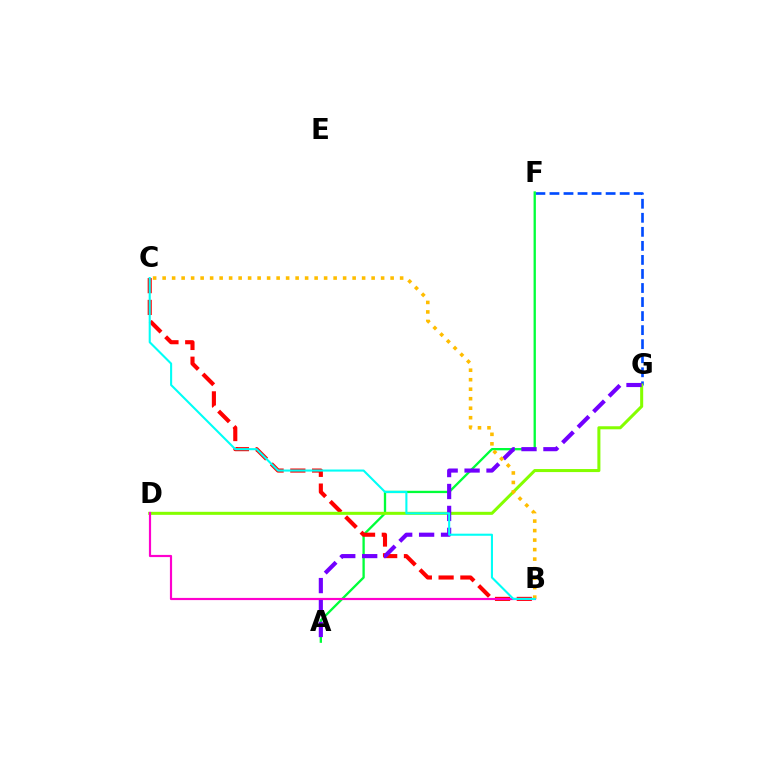{('F', 'G'): [{'color': '#004bff', 'line_style': 'dashed', 'thickness': 1.91}], ('A', 'F'): [{'color': '#00ff39', 'line_style': 'solid', 'thickness': 1.67}], ('B', 'C'): [{'color': '#ff0000', 'line_style': 'dashed', 'thickness': 2.96}, {'color': '#ffbd00', 'line_style': 'dotted', 'thickness': 2.58}, {'color': '#00fff6', 'line_style': 'solid', 'thickness': 1.5}], ('D', 'G'): [{'color': '#84ff00', 'line_style': 'solid', 'thickness': 2.19}], ('B', 'D'): [{'color': '#ff00cf', 'line_style': 'solid', 'thickness': 1.57}], ('A', 'G'): [{'color': '#7200ff', 'line_style': 'dashed', 'thickness': 2.98}]}